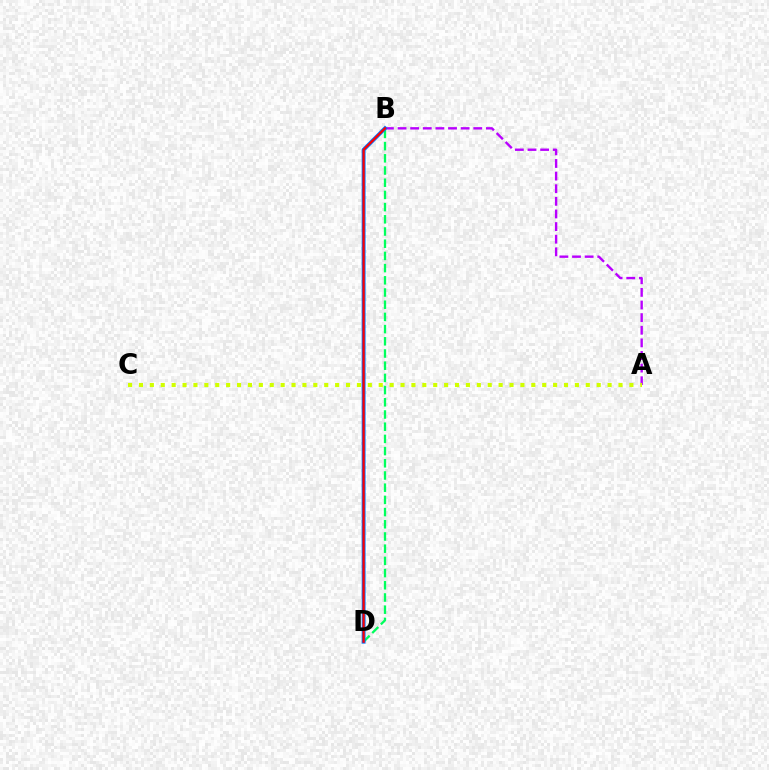{('A', 'B'): [{'color': '#b900ff', 'line_style': 'dashed', 'thickness': 1.71}], ('B', 'D'): [{'color': '#00ff5c', 'line_style': 'dashed', 'thickness': 1.66}, {'color': '#0074ff', 'line_style': 'solid', 'thickness': 2.79}, {'color': '#ff0000', 'line_style': 'solid', 'thickness': 1.6}], ('A', 'C'): [{'color': '#d1ff00', 'line_style': 'dotted', 'thickness': 2.96}]}